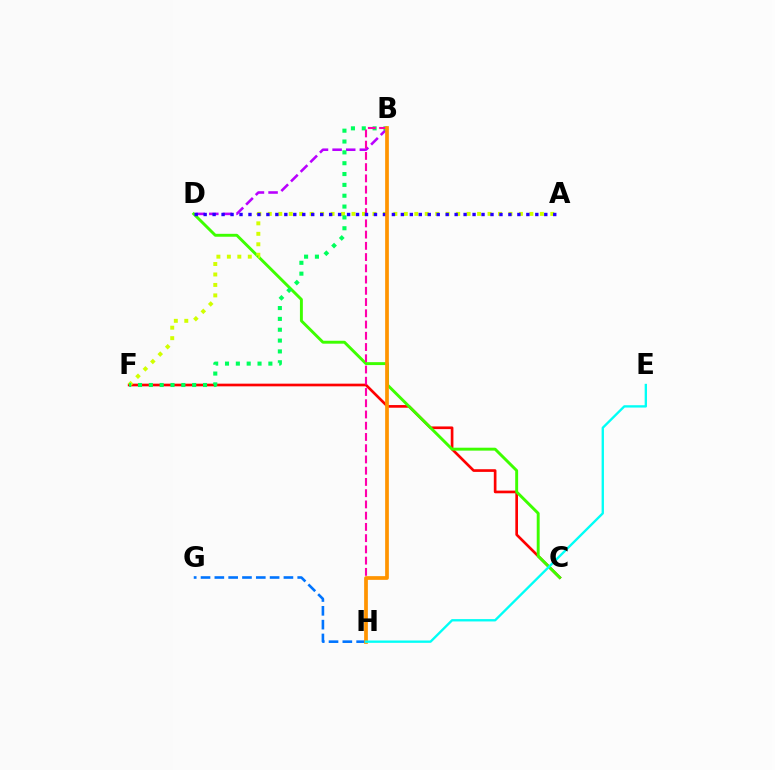{('B', 'D'): [{'color': '#b900ff', 'line_style': 'dashed', 'thickness': 1.85}], ('C', 'F'): [{'color': '#ff0000', 'line_style': 'solid', 'thickness': 1.92}], ('C', 'D'): [{'color': '#3dff00', 'line_style': 'solid', 'thickness': 2.1}], ('G', 'H'): [{'color': '#0074ff', 'line_style': 'dashed', 'thickness': 1.88}], ('A', 'F'): [{'color': '#d1ff00', 'line_style': 'dotted', 'thickness': 2.84}], ('B', 'F'): [{'color': '#00ff5c', 'line_style': 'dotted', 'thickness': 2.95}], ('B', 'H'): [{'color': '#ff00ac', 'line_style': 'dashed', 'thickness': 1.53}, {'color': '#ff9400', 'line_style': 'solid', 'thickness': 2.68}], ('A', 'D'): [{'color': '#2500ff', 'line_style': 'dotted', 'thickness': 2.44}], ('E', 'H'): [{'color': '#00fff6', 'line_style': 'solid', 'thickness': 1.69}]}